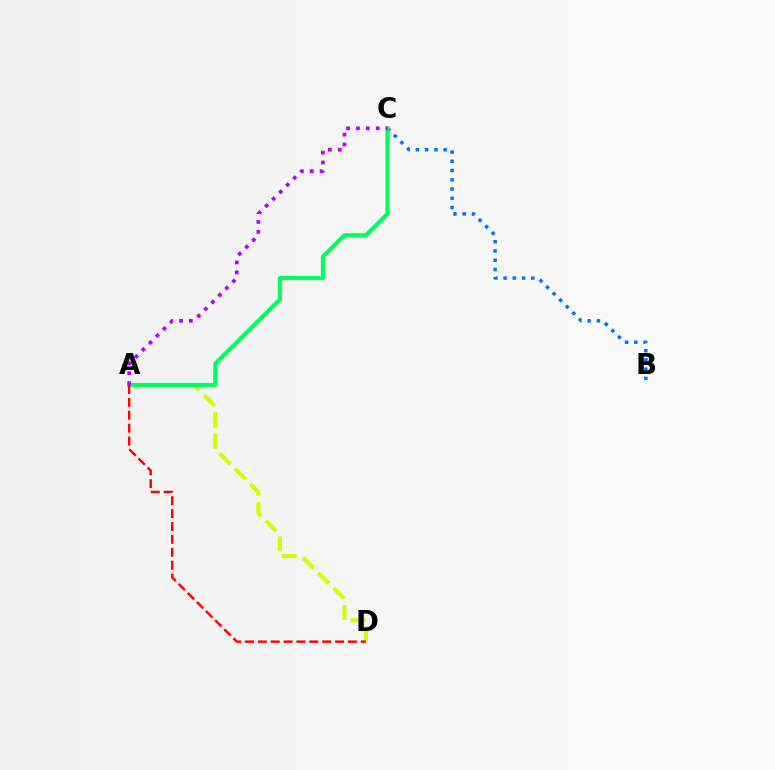{('B', 'C'): [{'color': '#0074ff', 'line_style': 'dotted', 'thickness': 2.51}], ('A', 'D'): [{'color': '#d1ff00', 'line_style': 'dashed', 'thickness': 2.93}, {'color': '#ff0000', 'line_style': 'dashed', 'thickness': 1.75}], ('A', 'C'): [{'color': '#00ff5c', 'line_style': 'solid', 'thickness': 2.96}, {'color': '#b900ff', 'line_style': 'dotted', 'thickness': 2.69}]}